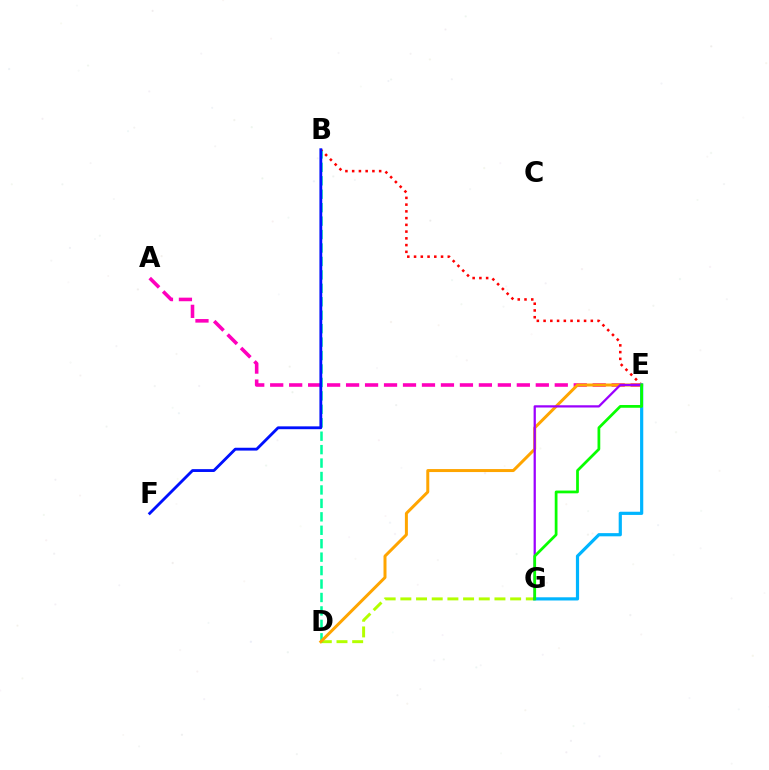{('D', 'G'): [{'color': '#b3ff00', 'line_style': 'dashed', 'thickness': 2.13}], ('B', 'D'): [{'color': '#00ff9d', 'line_style': 'dashed', 'thickness': 1.83}], ('B', 'E'): [{'color': '#ff0000', 'line_style': 'dotted', 'thickness': 1.83}], ('A', 'E'): [{'color': '#ff00bd', 'line_style': 'dashed', 'thickness': 2.58}], ('D', 'E'): [{'color': '#ffa500', 'line_style': 'solid', 'thickness': 2.15}], ('B', 'F'): [{'color': '#0010ff', 'line_style': 'solid', 'thickness': 2.04}], ('E', 'G'): [{'color': '#00b5ff', 'line_style': 'solid', 'thickness': 2.3}, {'color': '#9b00ff', 'line_style': 'solid', 'thickness': 1.62}, {'color': '#08ff00', 'line_style': 'solid', 'thickness': 1.98}]}